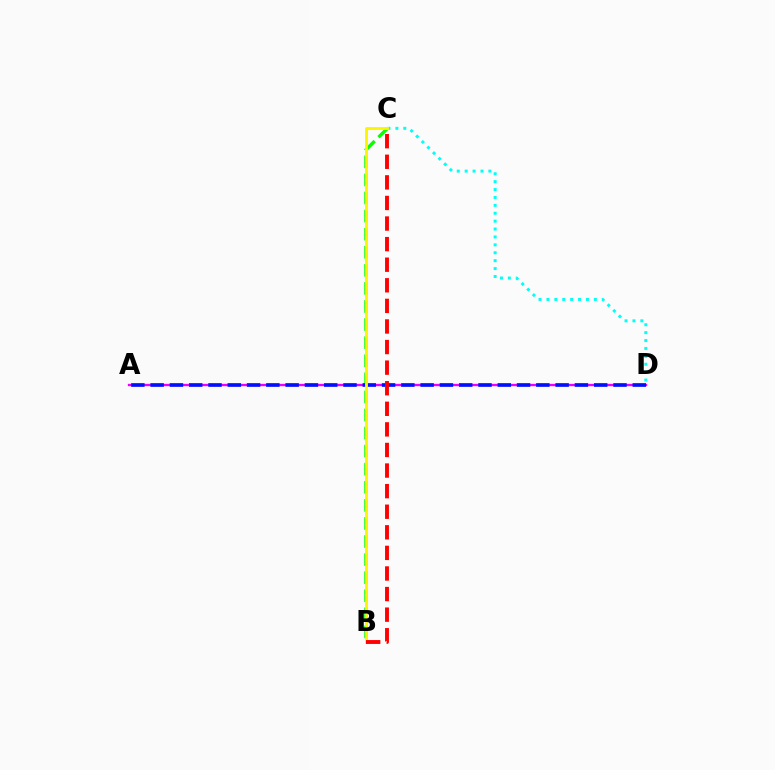{('B', 'C'): [{'color': '#08ff00', 'line_style': 'dashed', 'thickness': 2.46}, {'color': '#fcf500', 'line_style': 'solid', 'thickness': 2.05}, {'color': '#ff0000', 'line_style': 'dashed', 'thickness': 2.8}], ('A', 'D'): [{'color': '#ee00ff', 'line_style': 'solid', 'thickness': 1.69}, {'color': '#0010ff', 'line_style': 'dashed', 'thickness': 2.62}], ('C', 'D'): [{'color': '#00fff6', 'line_style': 'dotted', 'thickness': 2.15}]}